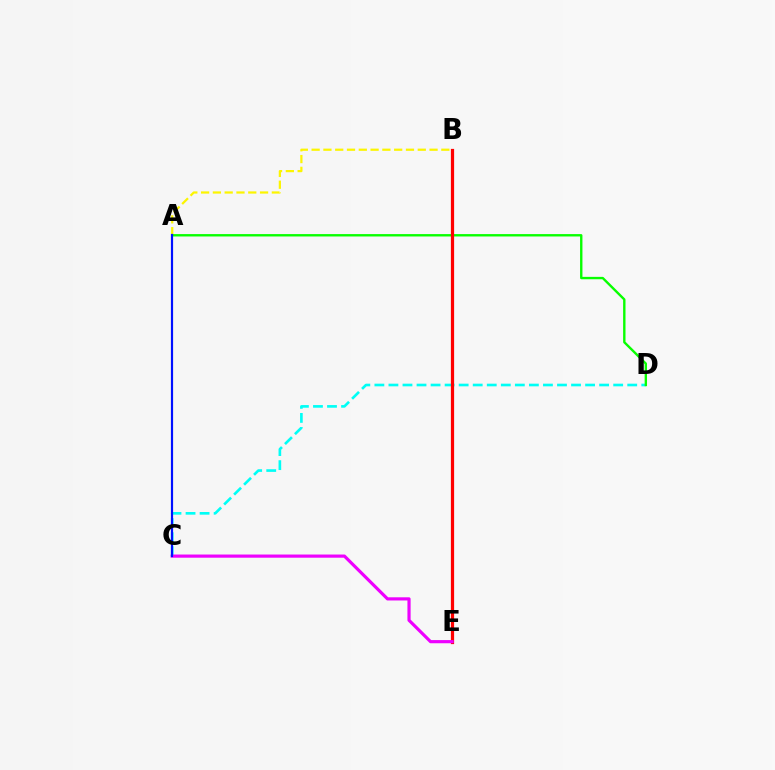{('C', 'D'): [{'color': '#00fff6', 'line_style': 'dashed', 'thickness': 1.91}], ('A', 'B'): [{'color': '#fcf500', 'line_style': 'dashed', 'thickness': 1.6}], ('A', 'D'): [{'color': '#08ff00', 'line_style': 'solid', 'thickness': 1.71}], ('B', 'E'): [{'color': '#ff0000', 'line_style': 'solid', 'thickness': 2.32}], ('C', 'E'): [{'color': '#ee00ff', 'line_style': 'solid', 'thickness': 2.29}], ('A', 'C'): [{'color': '#0010ff', 'line_style': 'solid', 'thickness': 1.57}]}